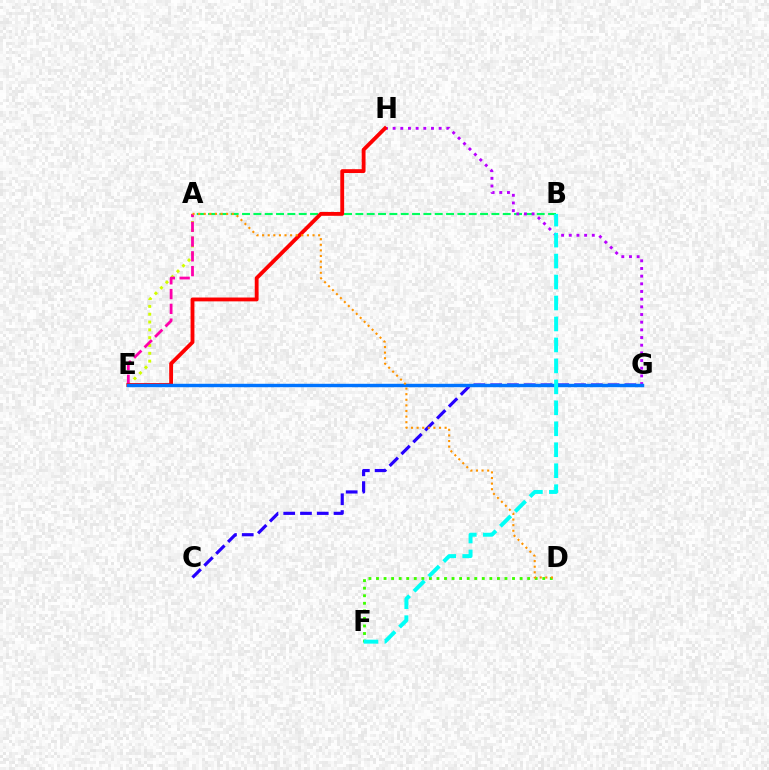{('C', 'G'): [{'color': '#2500ff', 'line_style': 'dashed', 'thickness': 2.28}], ('A', 'B'): [{'color': '#00ff5c', 'line_style': 'dashed', 'thickness': 1.54}], ('A', 'E'): [{'color': '#d1ff00', 'line_style': 'dotted', 'thickness': 2.12}, {'color': '#ff00ac', 'line_style': 'dashed', 'thickness': 2.01}], ('G', 'H'): [{'color': '#b900ff', 'line_style': 'dotted', 'thickness': 2.08}], ('E', 'H'): [{'color': '#ff0000', 'line_style': 'solid', 'thickness': 2.77}], ('D', 'F'): [{'color': '#3dff00', 'line_style': 'dotted', 'thickness': 2.05}], ('E', 'G'): [{'color': '#0074ff', 'line_style': 'solid', 'thickness': 2.46}], ('B', 'F'): [{'color': '#00fff6', 'line_style': 'dashed', 'thickness': 2.85}], ('A', 'D'): [{'color': '#ff9400', 'line_style': 'dotted', 'thickness': 1.52}]}